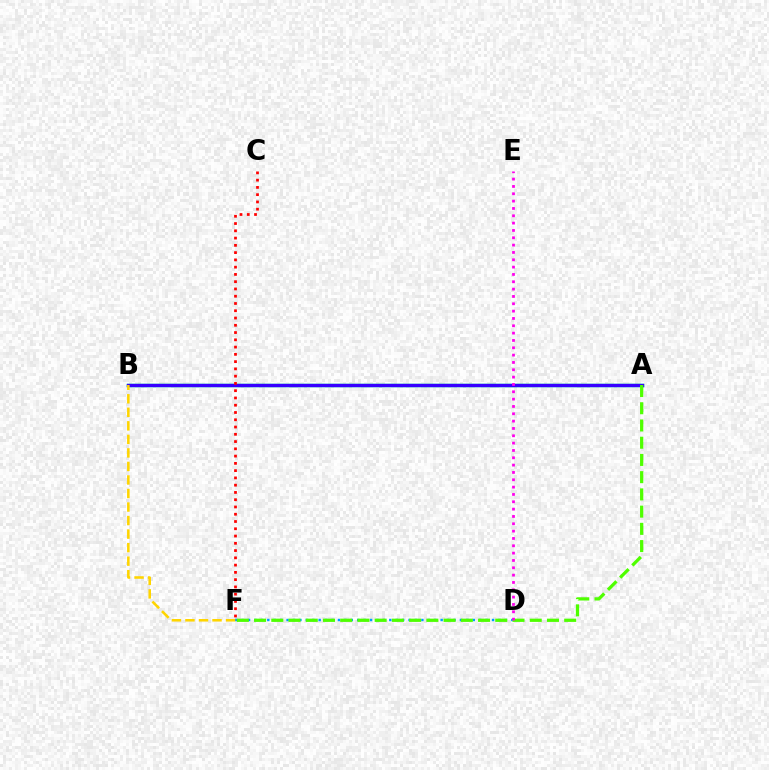{('A', 'B'): [{'color': '#00ff86', 'line_style': 'solid', 'thickness': 2.5}, {'color': '#3700ff', 'line_style': 'solid', 'thickness': 2.42}], ('D', 'F'): [{'color': '#009eff', 'line_style': 'dotted', 'thickness': 1.74}], ('A', 'F'): [{'color': '#4fff00', 'line_style': 'dashed', 'thickness': 2.34}], ('D', 'E'): [{'color': '#ff00ed', 'line_style': 'dotted', 'thickness': 1.99}], ('C', 'F'): [{'color': '#ff0000', 'line_style': 'dotted', 'thickness': 1.97}], ('B', 'F'): [{'color': '#ffd500', 'line_style': 'dashed', 'thickness': 1.84}]}